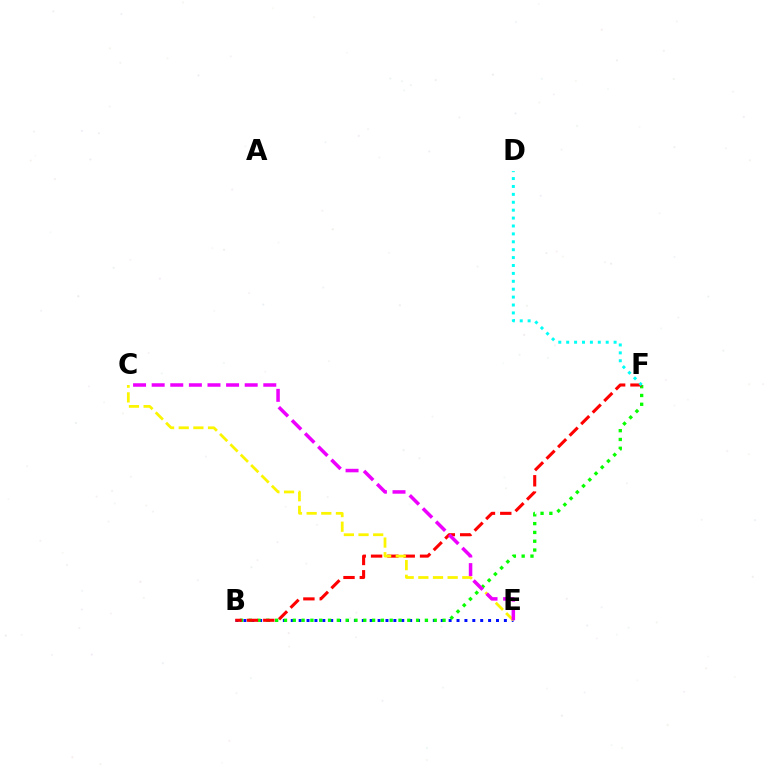{('B', 'E'): [{'color': '#0010ff', 'line_style': 'dotted', 'thickness': 2.14}], ('B', 'F'): [{'color': '#08ff00', 'line_style': 'dotted', 'thickness': 2.39}, {'color': '#ff0000', 'line_style': 'dashed', 'thickness': 2.22}], ('C', 'E'): [{'color': '#fcf500', 'line_style': 'dashed', 'thickness': 1.99}, {'color': '#ee00ff', 'line_style': 'dashed', 'thickness': 2.53}], ('D', 'F'): [{'color': '#00fff6', 'line_style': 'dotted', 'thickness': 2.15}]}